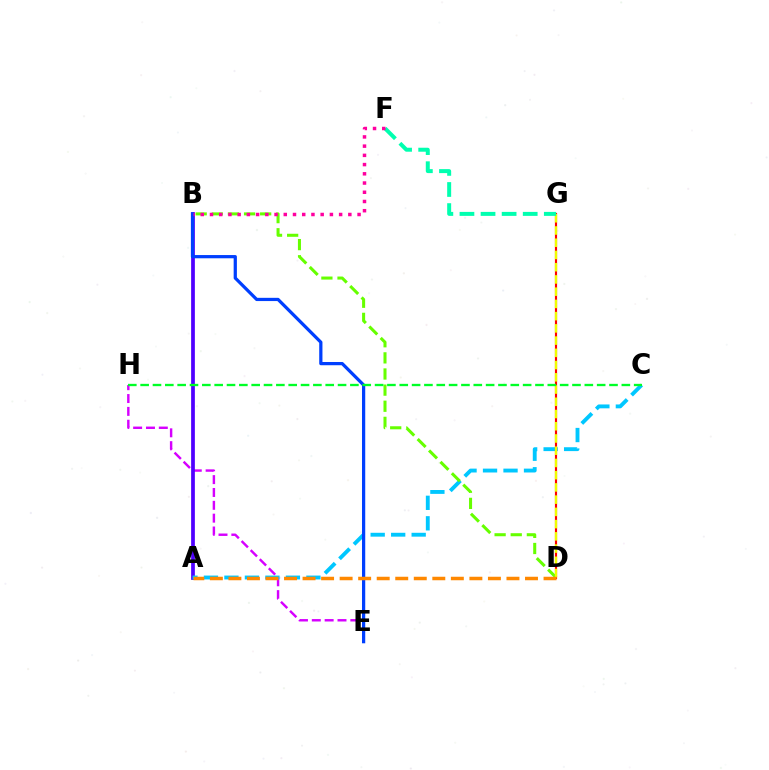{('E', 'H'): [{'color': '#d600ff', 'line_style': 'dashed', 'thickness': 1.74}], ('A', 'B'): [{'color': '#4f00ff', 'line_style': 'solid', 'thickness': 2.69}], ('A', 'C'): [{'color': '#00c7ff', 'line_style': 'dashed', 'thickness': 2.78}], ('D', 'G'): [{'color': '#ff0000', 'line_style': 'solid', 'thickness': 1.55}, {'color': '#eeff00', 'line_style': 'dashed', 'thickness': 1.66}], ('B', 'D'): [{'color': '#66ff00', 'line_style': 'dashed', 'thickness': 2.19}], ('F', 'G'): [{'color': '#00ffaf', 'line_style': 'dashed', 'thickness': 2.86}], ('B', 'E'): [{'color': '#003fff', 'line_style': 'solid', 'thickness': 2.33}], ('B', 'F'): [{'color': '#ff00a0', 'line_style': 'dotted', 'thickness': 2.51}], ('A', 'D'): [{'color': '#ff8800', 'line_style': 'dashed', 'thickness': 2.52}], ('C', 'H'): [{'color': '#00ff27', 'line_style': 'dashed', 'thickness': 1.68}]}